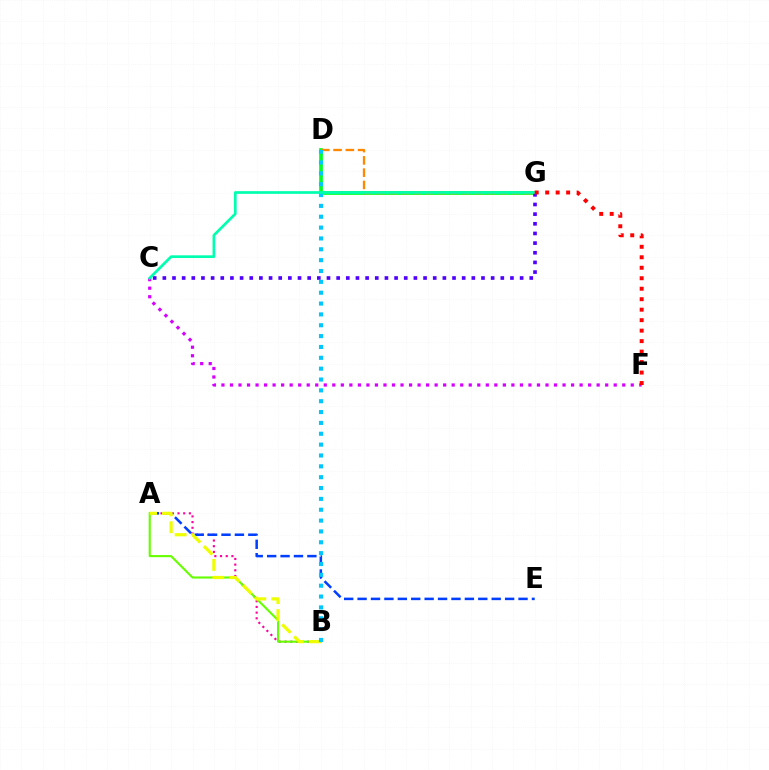{('D', 'G'): [{'color': '#00ff27', 'line_style': 'solid', 'thickness': 2.66}, {'color': '#ff8800', 'line_style': 'dashed', 'thickness': 1.67}], ('C', 'F'): [{'color': '#d600ff', 'line_style': 'dotted', 'thickness': 2.32}], ('A', 'B'): [{'color': '#ff00a0', 'line_style': 'dotted', 'thickness': 1.54}, {'color': '#66ff00', 'line_style': 'solid', 'thickness': 1.53}, {'color': '#eeff00', 'line_style': 'dashed', 'thickness': 2.31}], ('C', 'G'): [{'color': '#4f00ff', 'line_style': 'dotted', 'thickness': 2.62}, {'color': '#00ffaf', 'line_style': 'solid', 'thickness': 1.95}], ('A', 'E'): [{'color': '#003fff', 'line_style': 'dashed', 'thickness': 1.82}], ('B', 'D'): [{'color': '#00c7ff', 'line_style': 'dotted', 'thickness': 2.95}], ('F', 'G'): [{'color': '#ff0000', 'line_style': 'dotted', 'thickness': 2.85}]}